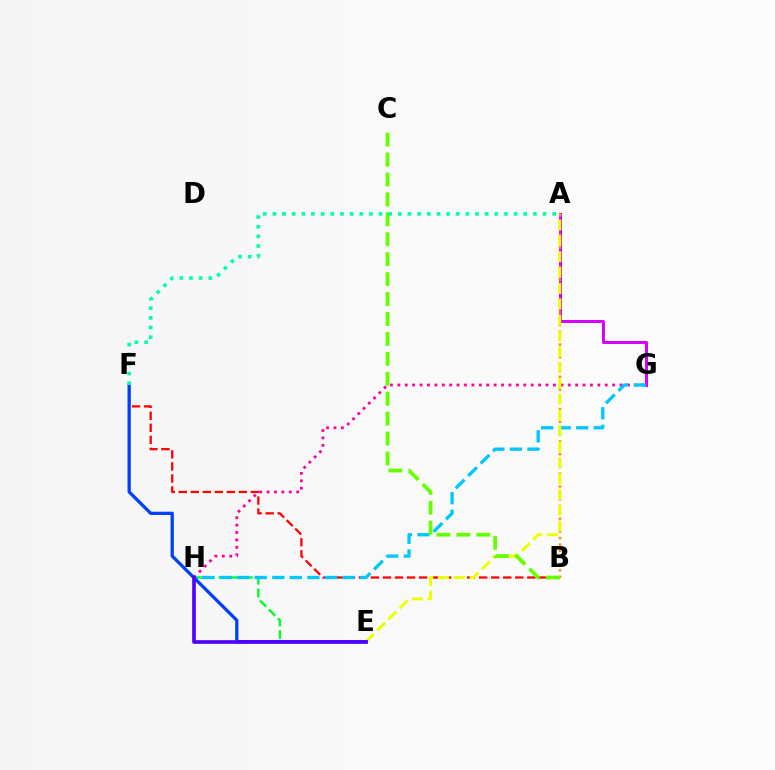{('B', 'F'): [{'color': '#ff0000', 'line_style': 'dashed', 'thickness': 1.63}], ('G', 'H'): [{'color': '#ff00a0', 'line_style': 'dotted', 'thickness': 2.01}, {'color': '#00c7ff', 'line_style': 'dashed', 'thickness': 2.38}], ('A', 'G'): [{'color': '#d600ff', 'line_style': 'solid', 'thickness': 2.16}], ('A', 'B'): [{'color': '#ff8800', 'line_style': 'dotted', 'thickness': 1.75}], ('E', 'H'): [{'color': '#00ff27', 'line_style': 'dashed', 'thickness': 1.72}, {'color': '#4f00ff', 'line_style': 'solid', 'thickness': 2.63}], ('A', 'E'): [{'color': '#eeff00', 'line_style': 'dashed', 'thickness': 2.15}], ('E', 'F'): [{'color': '#003fff', 'line_style': 'solid', 'thickness': 2.34}], ('B', 'C'): [{'color': '#66ff00', 'line_style': 'dashed', 'thickness': 2.71}], ('A', 'F'): [{'color': '#00ffaf', 'line_style': 'dotted', 'thickness': 2.62}]}